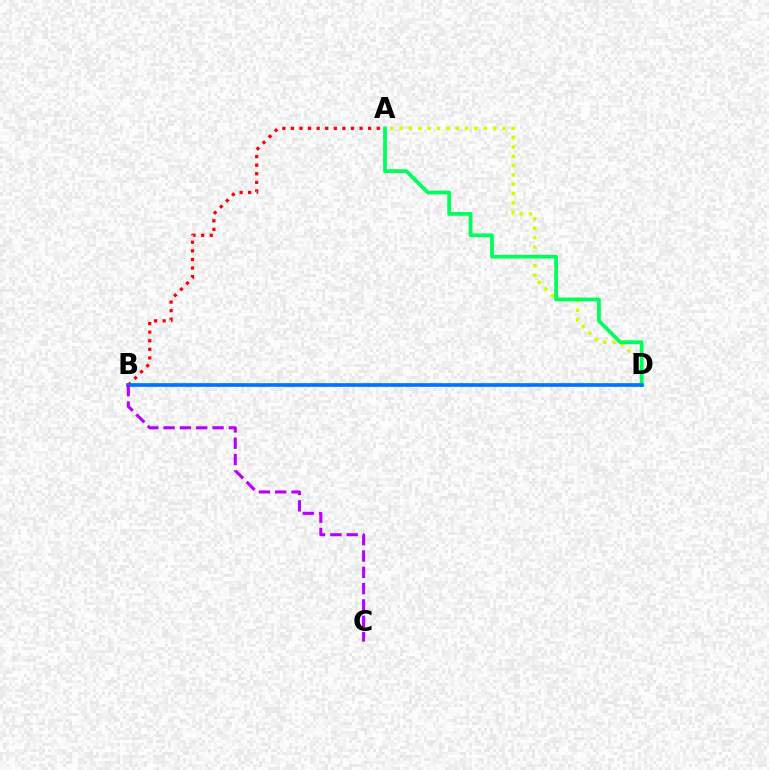{('A', 'D'): [{'color': '#d1ff00', 'line_style': 'dotted', 'thickness': 2.54}, {'color': '#00ff5c', 'line_style': 'solid', 'thickness': 2.72}], ('A', 'B'): [{'color': '#ff0000', 'line_style': 'dotted', 'thickness': 2.33}], ('B', 'D'): [{'color': '#0074ff', 'line_style': 'solid', 'thickness': 2.66}], ('B', 'C'): [{'color': '#b900ff', 'line_style': 'dashed', 'thickness': 2.22}]}